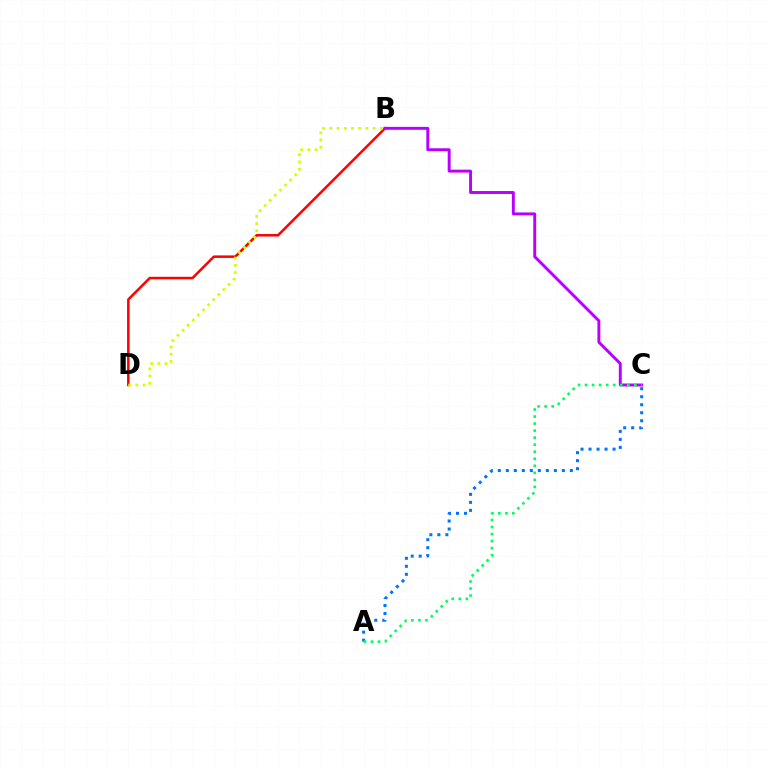{('B', 'D'): [{'color': '#ff0000', 'line_style': 'solid', 'thickness': 1.81}, {'color': '#d1ff00', 'line_style': 'dotted', 'thickness': 1.96}], ('B', 'C'): [{'color': '#b900ff', 'line_style': 'solid', 'thickness': 2.1}], ('A', 'C'): [{'color': '#0074ff', 'line_style': 'dotted', 'thickness': 2.18}, {'color': '#00ff5c', 'line_style': 'dotted', 'thickness': 1.91}]}